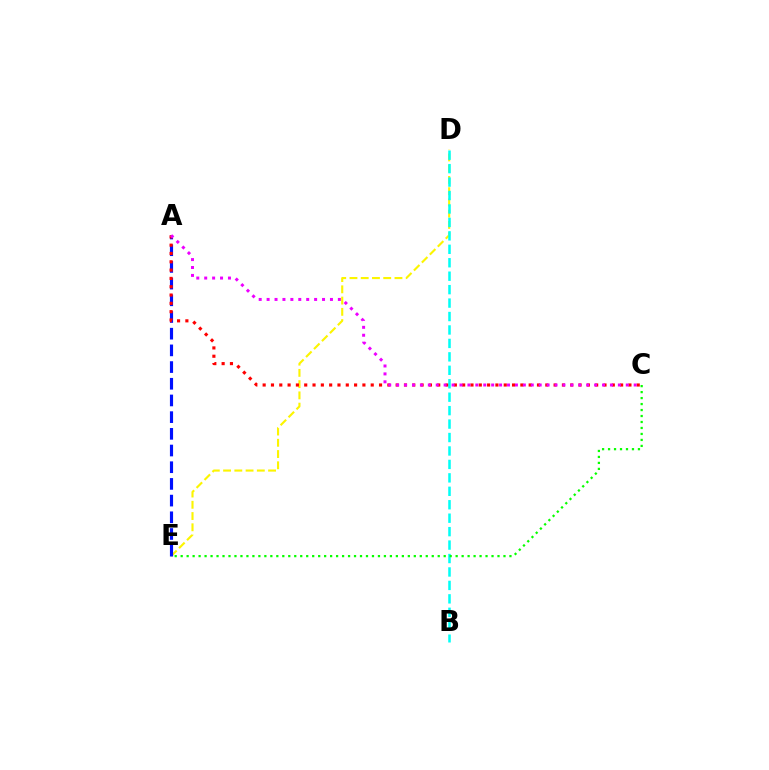{('D', 'E'): [{'color': '#fcf500', 'line_style': 'dashed', 'thickness': 1.53}], ('A', 'E'): [{'color': '#0010ff', 'line_style': 'dashed', 'thickness': 2.27}], ('A', 'C'): [{'color': '#ff0000', 'line_style': 'dotted', 'thickness': 2.26}, {'color': '#ee00ff', 'line_style': 'dotted', 'thickness': 2.15}], ('B', 'D'): [{'color': '#00fff6', 'line_style': 'dashed', 'thickness': 1.83}], ('C', 'E'): [{'color': '#08ff00', 'line_style': 'dotted', 'thickness': 1.62}]}